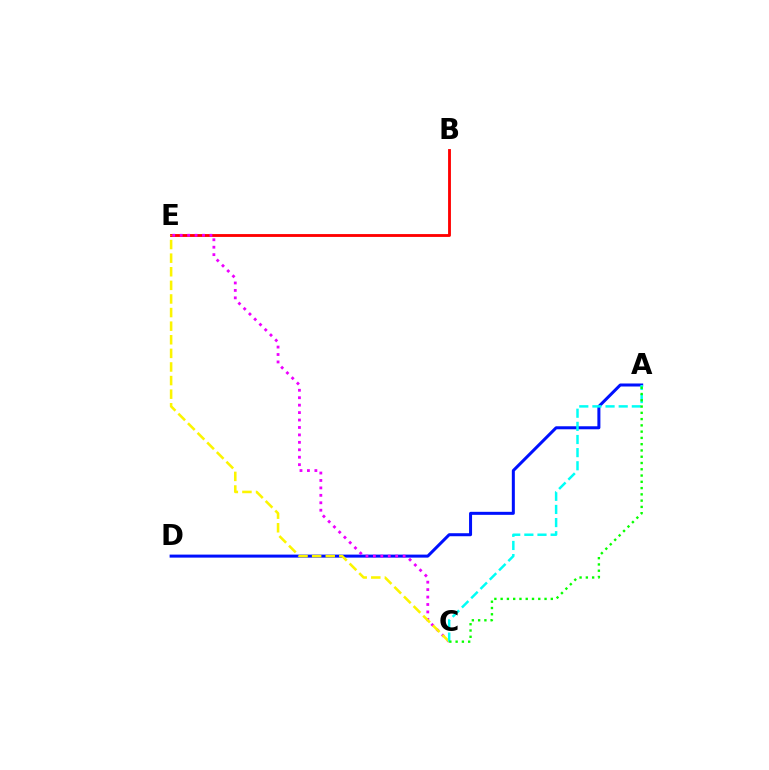{('A', 'D'): [{'color': '#0010ff', 'line_style': 'solid', 'thickness': 2.17}], ('B', 'E'): [{'color': '#ff0000', 'line_style': 'solid', 'thickness': 2.05}], ('C', 'E'): [{'color': '#ee00ff', 'line_style': 'dotted', 'thickness': 2.02}, {'color': '#fcf500', 'line_style': 'dashed', 'thickness': 1.85}], ('A', 'C'): [{'color': '#00fff6', 'line_style': 'dashed', 'thickness': 1.78}, {'color': '#08ff00', 'line_style': 'dotted', 'thickness': 1.7}]}